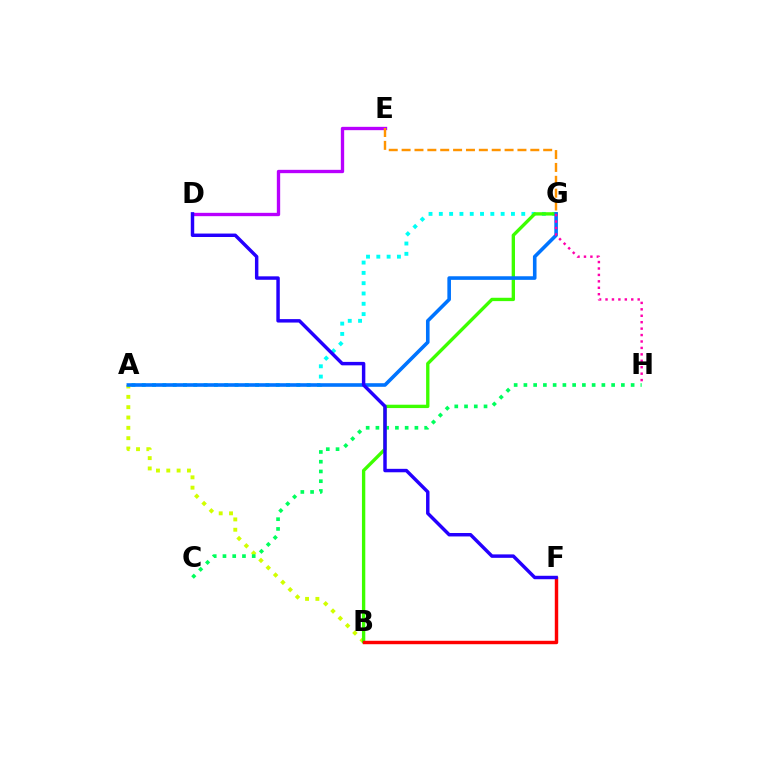{('A', 'B'): [{'color': '#d1ff00', 'line_style': 'dotted', 'thickness': 2.81}], ('A', 'G'): [{'color': '#00fff6', 'line_style': 'dotted', 'thickness': 2.8}, {'color': '#0074ff', 'line_style': 'solid', 'thickness': 2.59}], ('D', 'E'): [{'color': '#b900ff', 'line_style': 'solid', 'thickness': 2.4}], ('B', 'G'): [{'color': '#3dff00', 'line_style': 'solid', 'thickness': 2.41}], ('C', 'H'): [{'color': '#00ff5c', 'line_style': 'dotted', 'thickness': 2.65}], ('B', 'F'): [{'color': '#ff0000', 'line_style': 'solid', 'thickness': 2.47}], ('G', 'H'): [{'color': '#ff00ac', 'line_style': 'dotted', 'thickness': 1.75}], ('D', 'F'): [{'color': '#2500ff', 'line_style': 'solid', 'thickness': 2.48}], ('E', 'G'): [{'color': '#ff9400', 'line_style': 'dashed', 'thickness': 1.75}]}